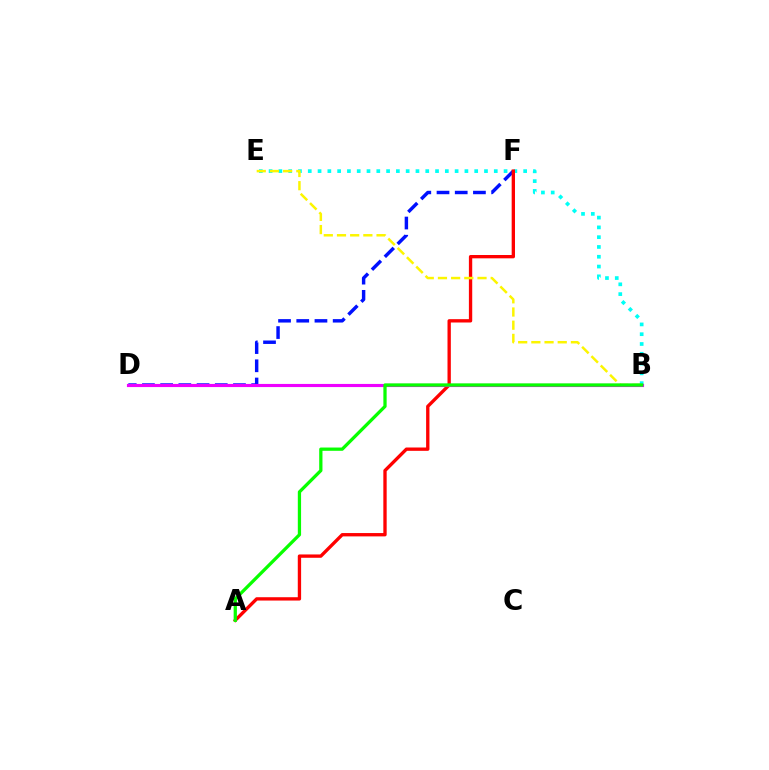{('D', 'F'): [{'color': '#0010ff', 'line_style': 'dashed', 'thickness': 2.47}], ('B', 'E'): [{'color': '#00fff6', 'line_style': 'dotted', 'thickness': 2.66}, {'color': '#fcf500', 'line_style': 'dashed', 'thickness': 1.79}], ('A', 'F'): [{'color': '#ff0000', 'line_style': 'solid', 'thickness': 2.4}], ('B', 'D'): [{'color': '#ee00ff', 'line_style': 'solid', 'thickness': 2.26}], ('A', 'B'): [{'color': '#08ff00', 'line_style': 'solid', 'thickness': 2.35}]}